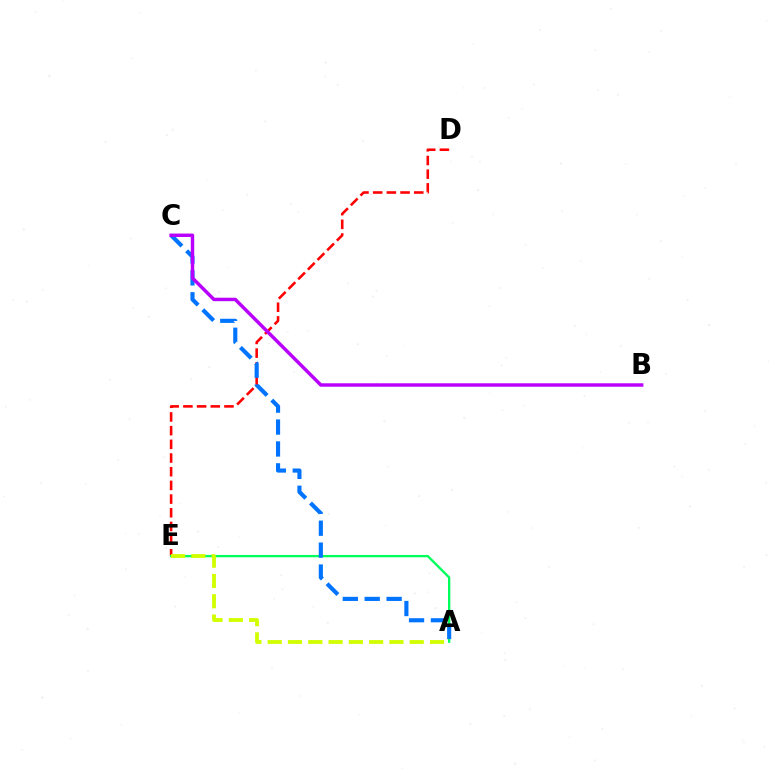{('D', 'E'): [{'color': '#ff0000', 'line_style': 'dashed', 'thickness': 1.86}], ('A', 'E'): [{'color': '#00ff5c', 'line_style': 'solid', 'thickness': 1.68}, {'color': '#d1ff00', 'line_style': 'dashed', 'thickness': 2.76}], ('A', 'C'): [{'color': '#0074ff', 'line_style': 'dashed', 'thickness': 2.98}], ('B', 'C'): [{'color': '#b900ff', 'line_style': 'solid', 'thickness': 2.48}]}